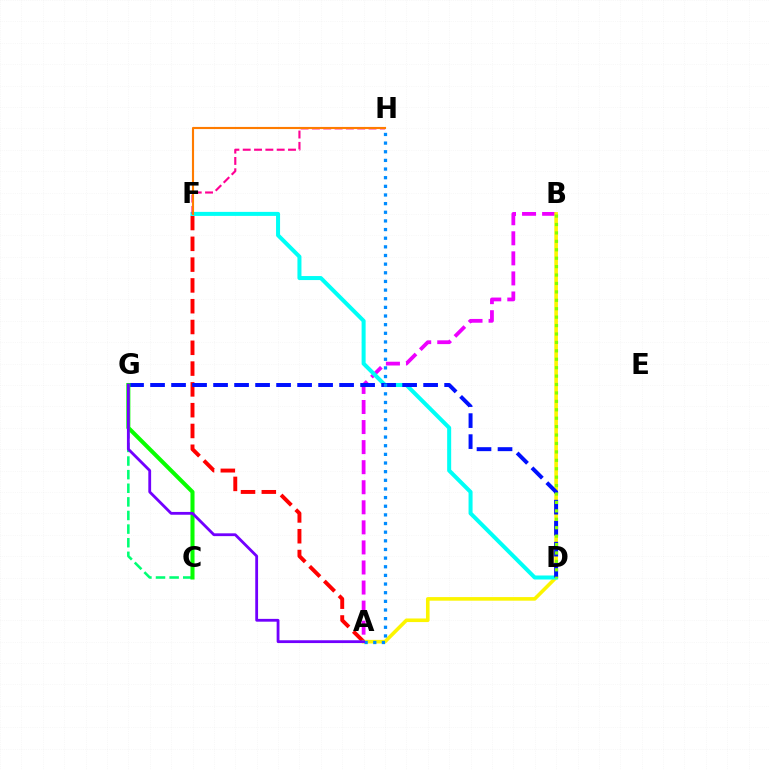{('A', 'B'): [{'color': '#ee00ff', 'line_style': 'dashed', 'thickness': 2.73}, {'color': '#fcf500', 'line_style': 'solid', 'thickness': 2.59}], ('A', 'F'): [{'color': '#ff0000', 'line_style': 'dashed', 'thickness': 2.82}], ('D', 'F'): [{'color': '#00fff6', 'line_style': 'solid', 'thickness': 2.89}], ('C', 'G'): [{'color': '#00ff74', 'line_style': 'dashed', 'thickness': 1.85}, {'color': '#08ff00', 'line_style': 'solid', 'thickness': 2.91}], ('D', 'G'): [{'color': '#0010ff', 'line_style': 'dashed', 'thickness': 2.85}], ('F', 'H'): [{'color': '#ff0094', 'line_style': 'dashed', 'thickness': 1.54}, {'color': '#ff7c00', 'line_style': 'solid', 'thickness': 1.54}], ('A', 'H'): [{'color': '#008cff', 'line_style': 'dotted', 'thickness': 2.35}], ('B', 'D'): [{'color': '#84ff00', 'line_style': 'dotted', 'thickness': 2.29}], ('A', 'G'): [{'color': '#7200ff', 'line_style': 'solid', 'thickness': 2.02}]}